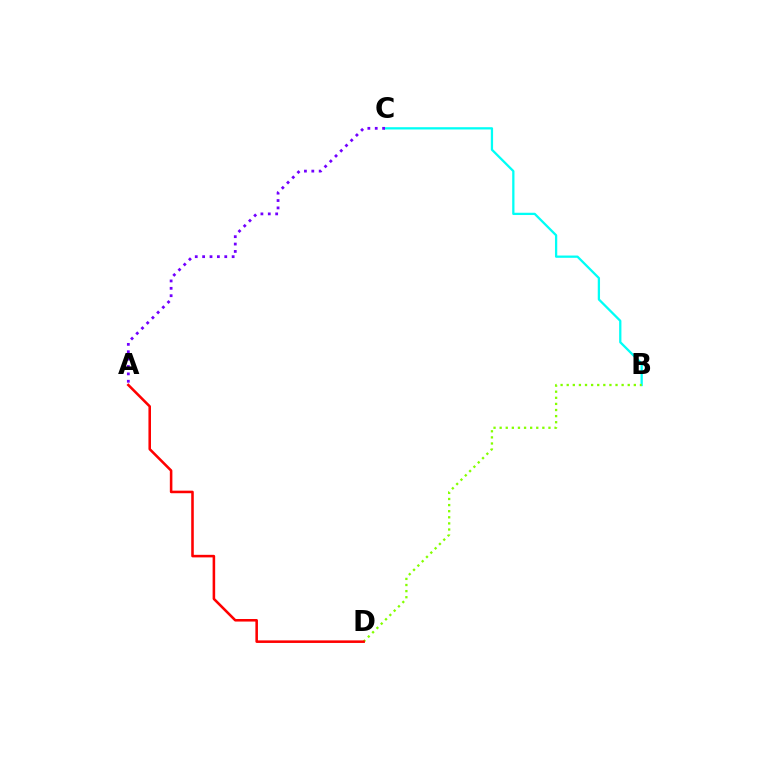{('B', 'C'): [{'color': '#00fff6', 'line_style': 'solid', 'thickness': 1.64}], ('B', 'D'): [{'color': '#84ff00', 'line_style': 'dotted', 'thickness': 1.66}], ('A', 'C'): [{'color': '#7200ff', 'line_style': 'dotted', 'thickness': 2.0}], ('A', 'D'): [{'color': '#ff0000', 'line_style': 'solid', 'thickness': 1.84}]}